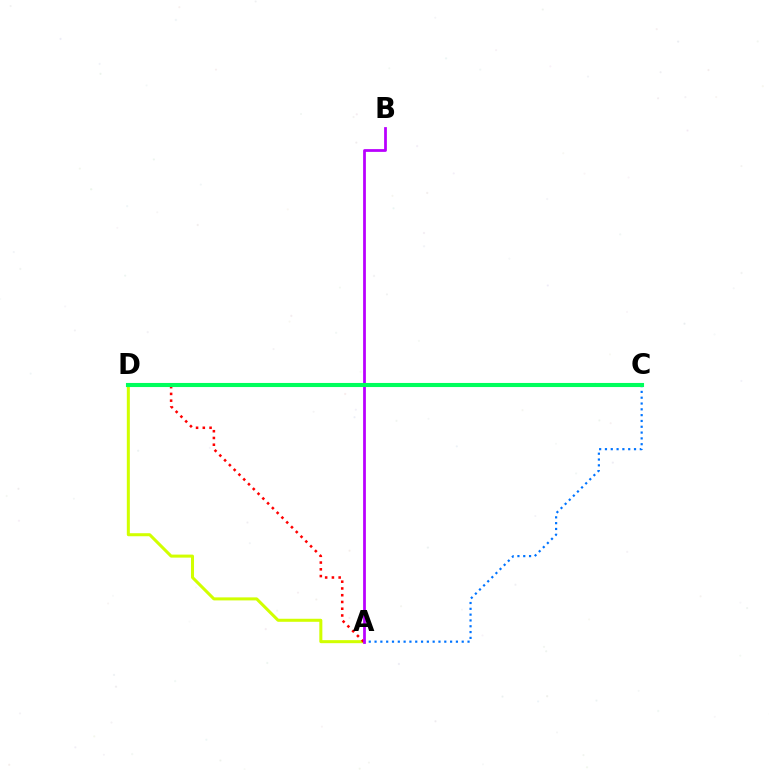{('A', 'C'): [{'color': '#0074ff', 'line_style': 'dotted', 'thickness': 1.58}], ('A', 'D'): [{'color': '#d1ff00', 'line_style': 'solid', 'thickness': 2.18}, {'color': '#ff0000', 'line_style': 'dotted', 'thickness': 1.84}], ('A', 'B'): [{'color': '#b900ff', 'line_style': 'solid', 'thickness': 1.99}], ('C', 'D'): [{'color': '#00ff5c', 'line_style': 'solid', 'thickness': 2.94}]}